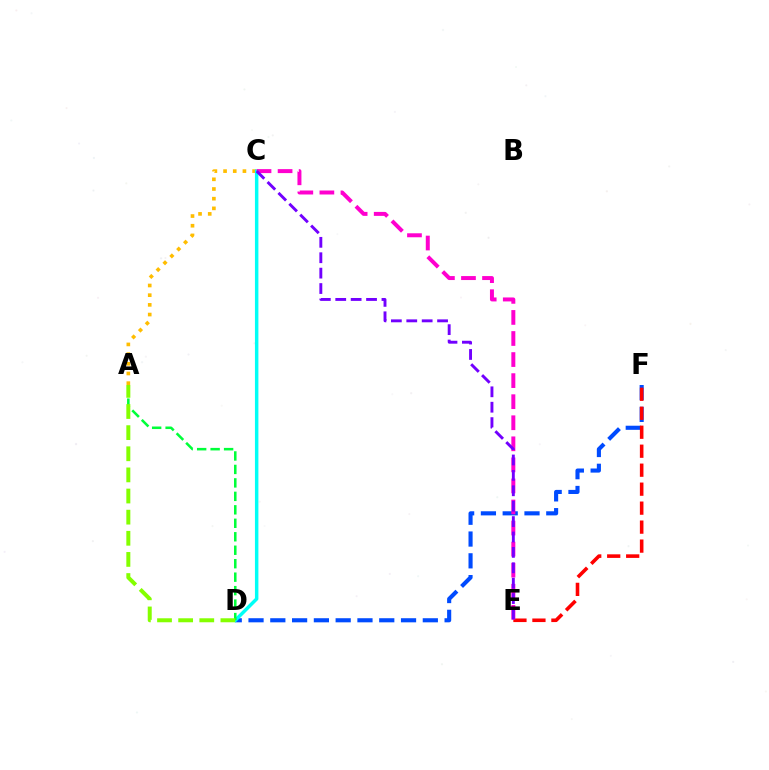{('D', 'F'): [{'color': '#004bff', 'line_style': 'dashed', 'thickness': 2.96}], ('A', 'C'): [{'color': '#ffbd00', 'line_style': 'dotted', 'thickness': 2.63}], ('C', 'D'): [{'color': '#00fff6', 'line_style': 'solid', 'thickness': 2.5}], ('A', 'D'): [{'color': '#00ff39', 'line_style': 'dashed', 'thickness': 1.83}, {'color': '#84ff00', 'line_style': 'dashed', 'thickness': 2.87}], ('E', 'F'): [{'color': '#ff0000', 'line_style': 'dashed', 'thickness': 2.58}], ('C', 'E'): [{'color': '#ff00cf', 'line_style': 'dashed', 'thickness': 2.86}, {'color': '#7200ff', 'line_style': 'dashed', 'thickness': 2.09}]}